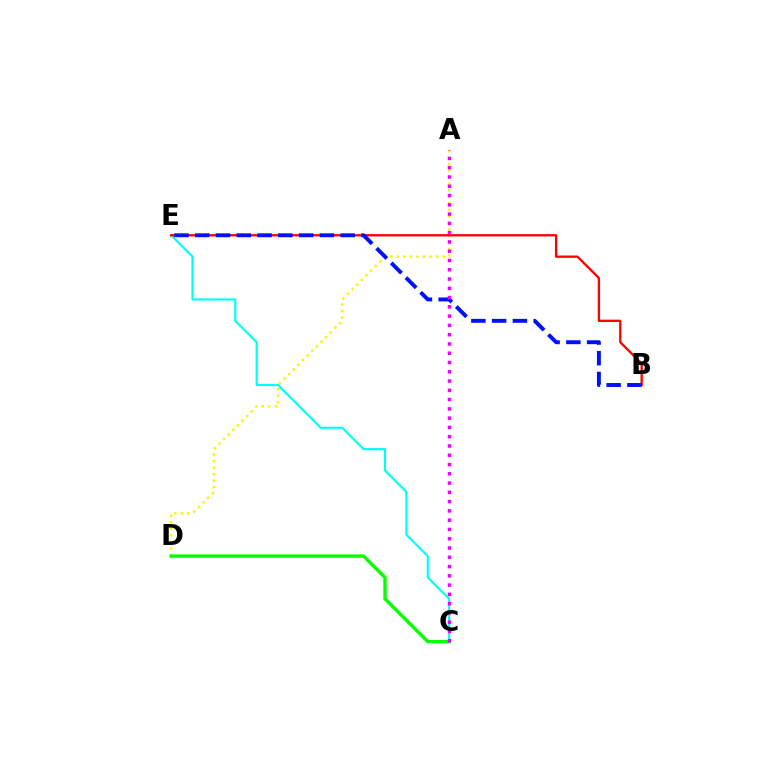{('C', 'E'): [{'color': '#00fff6', 'line_style': 'solid', 'thickness': 1.56}], ('A', 'D'): [{'color': '#fcf500', 'line_style': 'dotted', 'thickness': 1.78}], ('B', 'E'): [{'color': '#ff0000', 'line_style': 'solid', 'thickness': 1.67}, {'color': '#0010ff', 'line_style': 'dashed', 'thickness': 2.82}], ('C', 'D'): [{'color': '#08ff00', 'line_style': 'solid', 'thickness': 2.44}], ('A', 'C'): [{'color': '#ee00ff', 'line_style': 'dotted', 'thickness': 2.52}]}